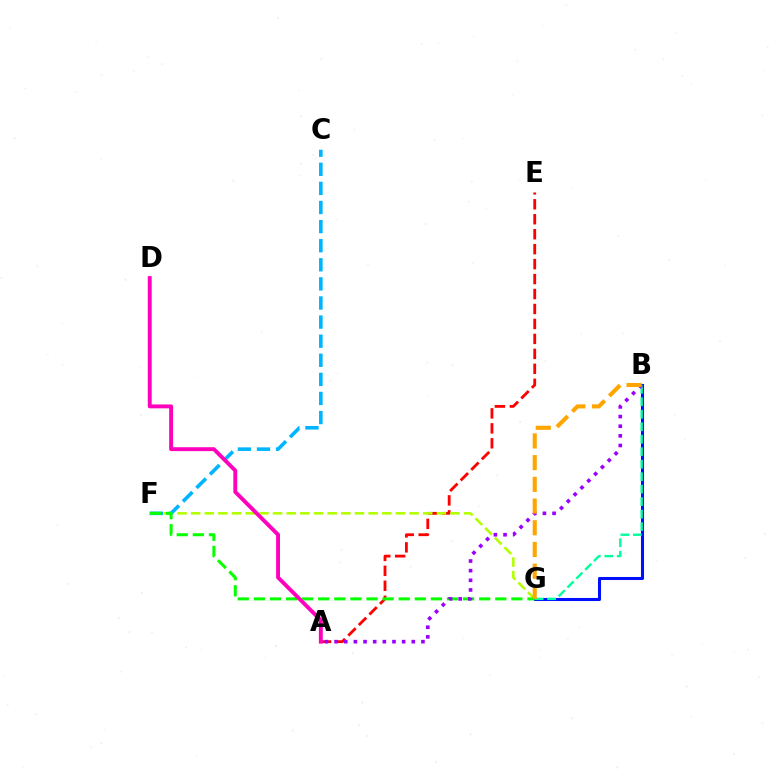{('A', 'E'): [{'color': '#ff0000', 'line_style': 'dashed', 'thickness': 2.03}], ('B', 'G'): [{'color': '#0010ff', 'line_style': 'solid', 'thickness': 2.2}, {'color': '#00ff9d', 'line_style': 'dashed', 'thickness': 1.7}, {'color': '#ffa500', 'line_style': 'dashed', 'thickness': 2.95}], ('F', 'G'): [{'color': '#b3ff00', 'line_style': 'dashed', 'thickness': 1.85}, {'color': '#08ff00', 'line_style': 'dashed', 'thickness': 2.19}], ('C', 'F'): [{'color': '#00b5ff', 'line_style': 'dashed', 'thickness': 2.59}], ('A', 'D'): [{'color': '#ff00bd', 'line_style': 'solid', 'thickness': 2.8}], ('A', 'B'): [{'color': '#9b00ff', 'line_style': 'dotted', 'thickness': 2.62}]}